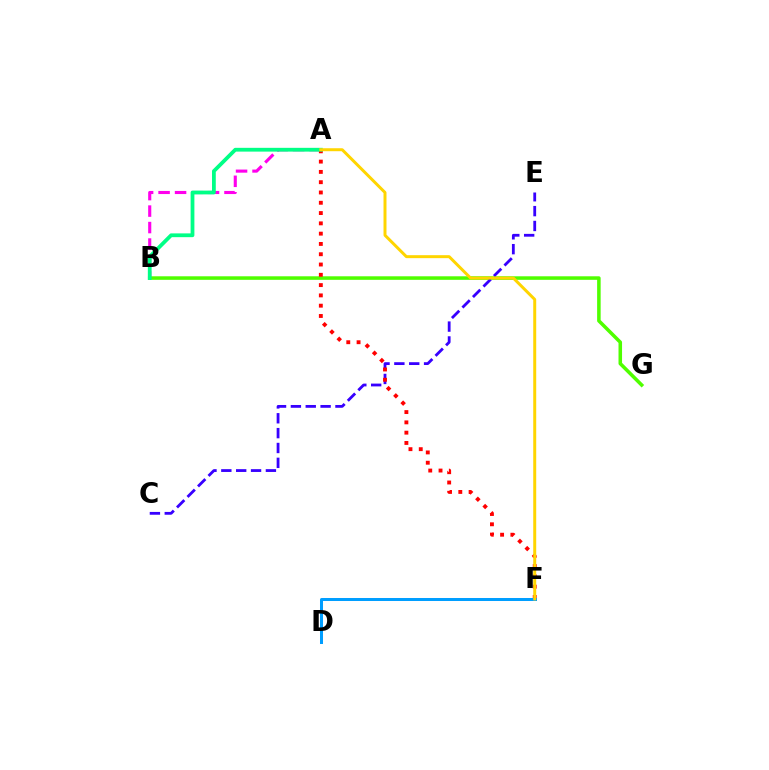{('A', 'B'): [{'color': '#ff00ed', 'line_style': 'dashed', 'thickness': 2.24}, {'color': '#00ff86', 'line_style': 'solid', 'thickness': 2.72}], ('B', 'G'): [{'color': '#4fff00', 'line_style': 'solid', 'thickness': 2.55}], ('C', 'E'): [{'color': '#3700ff', 'line_style': 'dashed', 'thickness': 2.02}], ('A', 'F'): [{'color': '#ff0000', 'line_style': 'dotted', 'thickness': 2.8}, {'color': '#ffd500', 'line_style': 'solid', 'thickness': 2.14}], ('D', 'F'): [{'color': '#009eff', 'line_style': 'solid', 'thickness': 2.16}]}